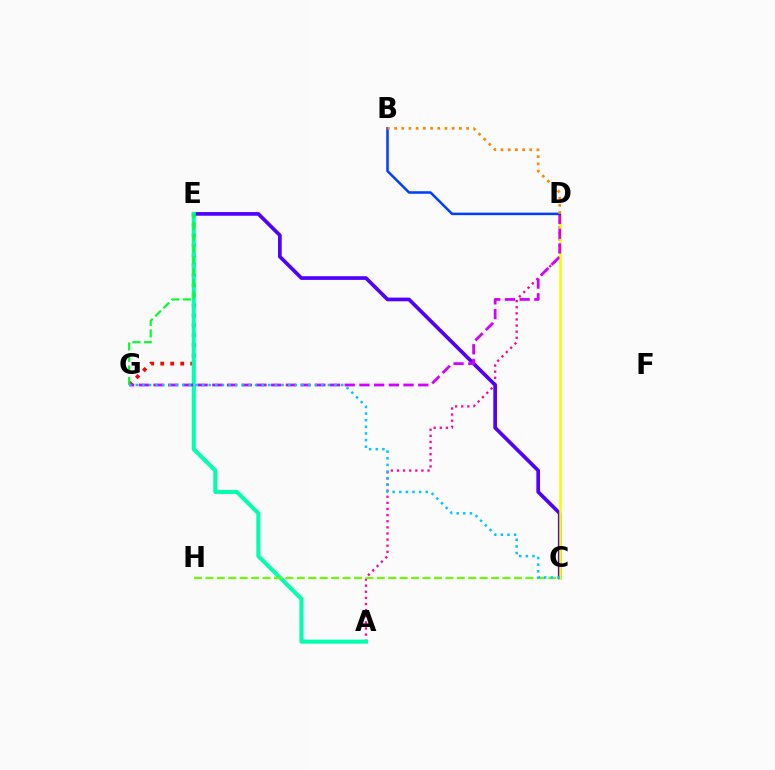{('E', 'G'): [{'color': '#ff0000', 'line_style': 'dotted', 'thickness': 2.71}, {'color': '#00ff27', 'line_style': 'dashed', 'thickness': 1.56}], ('A', 'D'): [{'color': '#ff00a0', 'line_style': 'dotted', 'thickness': 1.66}], ('C', 'E'): [{'color': '#4f00ff', 'line_style': 'solid', 'thickness': 2.65}], ('C', 'D'): [{'color': '#eeff00', 'line_style': 'solid', 'thickness': 1.81}], ('A', 'E'): [{'color': '#00ffaf', 'line_style': 'solid', 'thickness': 2.9}], ('D', 'G'): [{'color': '#d600ff', 'line_style': 'dashed', 'thickness': 2.0}], ('C', 'H'): [{'color': '#66ff00', 'line_style': 'dashed', 'thickness': 1.55}], ('C', 'G'): [{'color': '#00c7ff', 'line_style': 'dotted', 'thickness': 1.8}], ('B', 'D'): [{'color': '#003fff', 'line_style': 'solid', 'thickness': 1.82}, {'color': '#ff8800', 'line_style': 'dotted', 'thickness': 1.96}]}